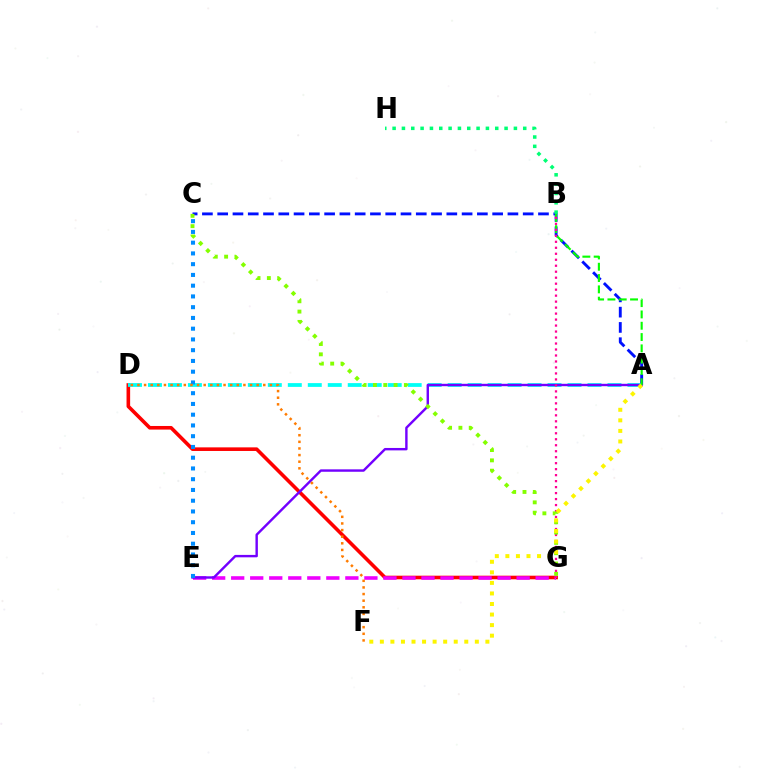{('D', 'G'): [{'color': '#ff0000', 'line_style': 'solid', 'thickness': 2.6}], ('A', 'C'): [{'color': '#0010ff', 'line_style': 'dashed', 'thickness': 2.08}], ('A', 'D'): [{'color': '#00fff6', 'line_style': 'dashed', 'thickness': 2.71}], ('E', 'G'): [{'color': '#ee00ff', 'line_style': 'dashed', 'thickness': 2.59}], ('A', 'E'): [{'color': '#7200ff', 'line_style': 'solid', 'thickness': 1.74}], ('A', 'B'): [{'color': '#08ff00', 'line_style': 'dashed', 'thickness': 1.54}], ('B', 'H'): [{'color': '#00ff74', 'line_style': 'dotted', 'thickness': 2.54}], ('B', 'G'): [{'color': '#ff0094', 'line_style': 'dotted', 'thickness': 1.63}], ('C', 'E'): [{'color': '#008cff', 'line_style': 'dotted', 'thickness': 2.92}], ('C', 'G'): [{'color': '#84ff00', 'line_style': 'dotted', 'thickness': 2.8}], ('D', 'F'): [{'color': '#ff7c00', 'line_style': 'dotted', 'thickness': 1.8}], ('A', 'F'): [{'color': '#fcf500', 'line_style': 'dotted', 'thickness': 2.87}]}